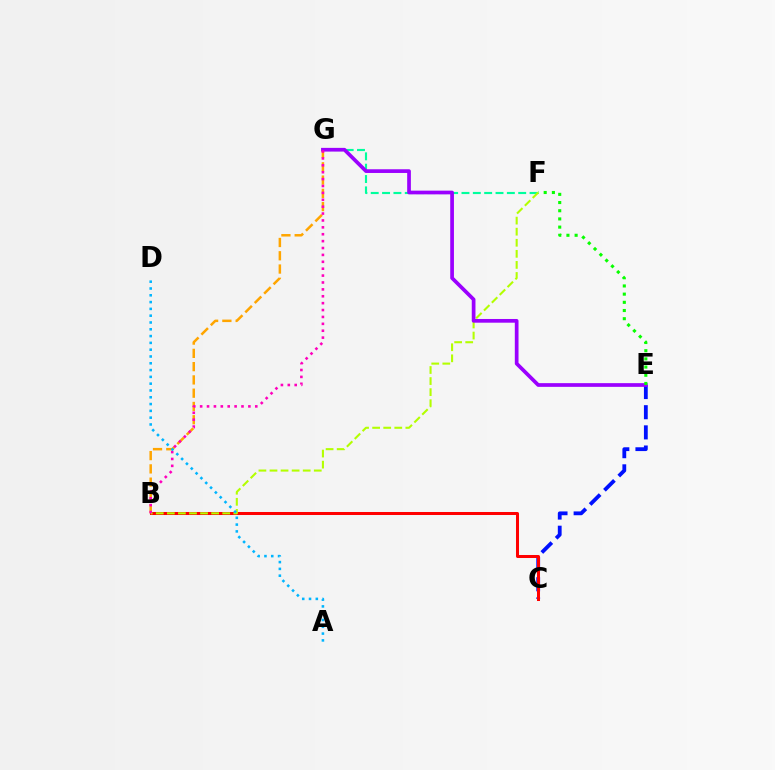{('B', 'G'): [{'color': '#ffa500', 'line_style': 'dashed', 'thickness': 1.8}, {'color': '#ff00bd', 'line_style': 'dotted', 'thickness': 1.87}], ('F', 'G'): [{'color': '#00ff9d', 'line_style': 'dashed', 'thickness': 1.54}], ('C', 'E'): [{'color': '#0010ff', 'line_style': 'dashed', 'thickness': 2.74}], ('B', 'C'): [{'color': '#ff0000', 'line_style': 'solid', 'thickness': 2.17}], ('B', 'F'): [{'color': '#b3ff00', 'line_style': 'dashed', 'thickness': 1.5}], ('E', 'G'): [{'color': '#9b00ff', 'line_style': 'solid', 'thickness': 2.67}], ('A', 'D'): [{'color': '#00b5ff', 'line_style': 'dotted', 'thickness': 1.85}], ('E', 'F'): [{'color': '#08ff00', 'line_style': 'dotted', 'thickness': 2.23}]}